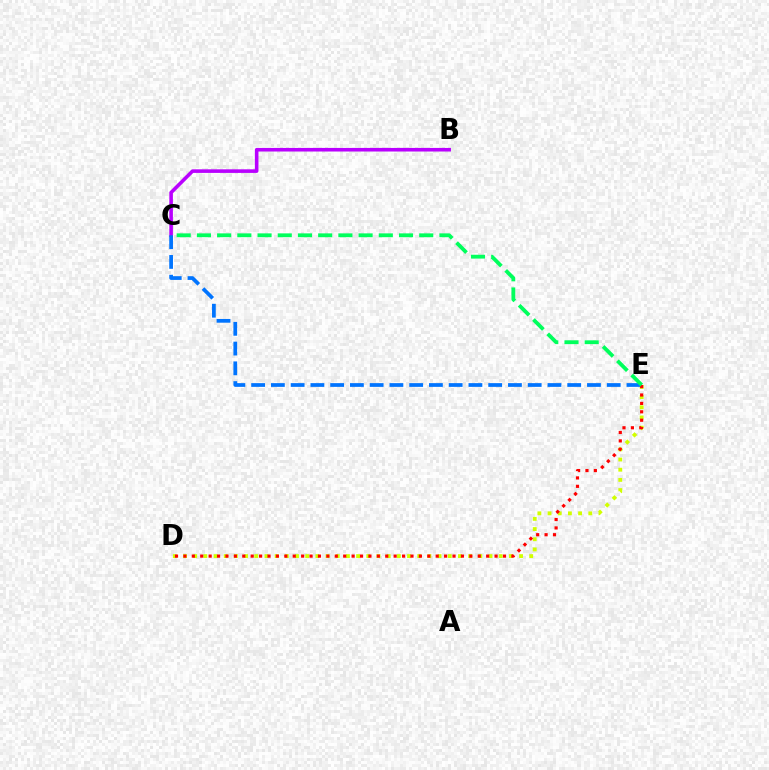{('B', 'C'): [{'color': '#b900ff', 'line_style': 'solid', 'thickness': 2.58}], ('D', 'E'): [{'color': '#d1ff00', 'line_style': 'dotted', 'thickness': 2.77}, {'color': '#ff0000', 'line_style': 'dotted', 'thickness': 2.28}], ('C', 'E'): [{'color': '#0074ff', 'line_style': 'dashed', 'thickness': 2.68}, {'color': '#00ff5c', 'line_style': 'dashed', 'thickness': 2.75}]}